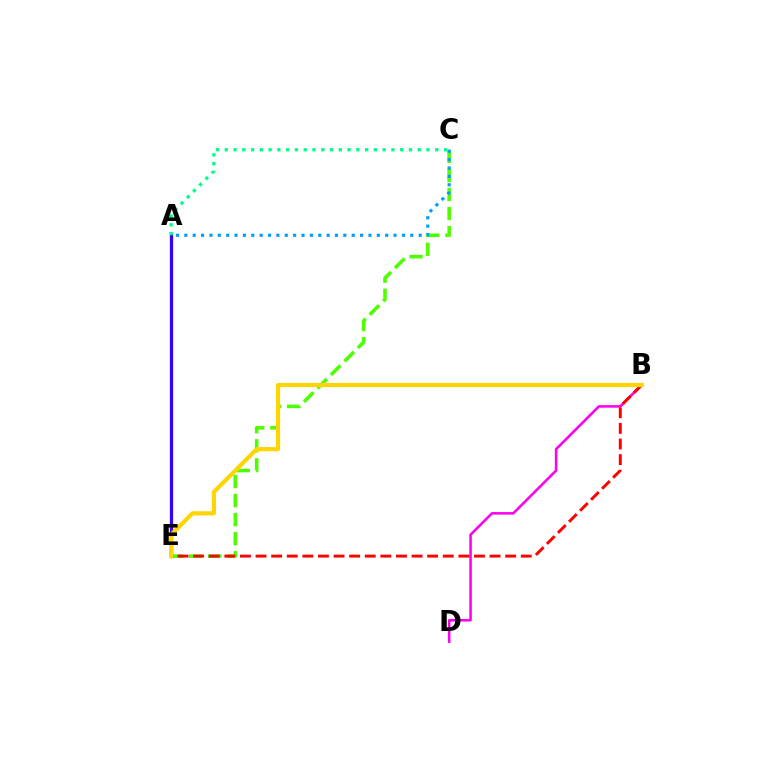{('B', 'D'): [{'color': '#ff00ed', 'line_style': 'solid', 'thickness': 1.84}], ('C', 'E'): [{'color': '#4fff00', 'line_style': 'dashed', 'thickness': 2.59}], ('B', 'E'): [{'color': '#ff0000', 'line_style': 'dashed', 'thickness': 2.12}, {'color': '#ffd500', 'line_style': 'solid', 'thickness': 2.99}], ('A', 'E'): [{'color': '#3700ff', 'line_style': 'solid', 'thickness': 2.35}], ('A', 'C'): [{'color': '#009eff', 'line_style': 'dotted', 'thickness': 2.27}, {'color': '#00ff86', 'line_style': 'dotted', 'thickness': 2.38}]}